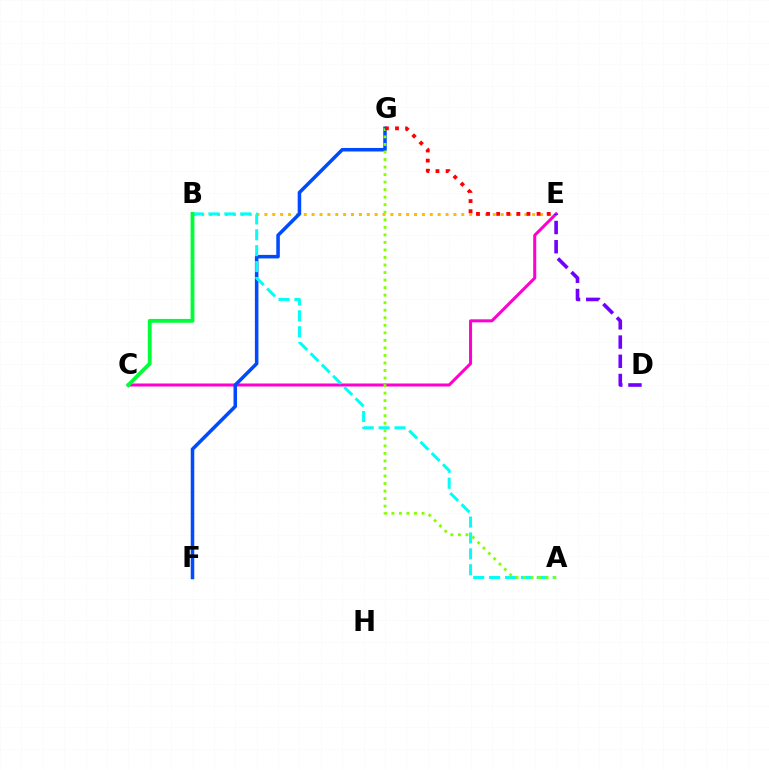{('B', 'E'): [{'color': '#ffbd00', 'line_style': 'dotted', 'thickness': 2.14}], ('C', 'E'): [{'color': '#ff00cf', 'line_style': 'solid', 'thickness': 2.18}], ('F', 'G'): [{'color': '#004bff', 'line_style': 'solid', 'thickness': 2.54}], ('A', 'B'): [{'color': '#00fff6', 'line_style': 'dashed', 'thickness': 2.16}], ('A', 'G'): [{'color': '#84ff00', 'line_style': 'dotted', 'thickness': 2.05}], ('D', 'E'): [{'color': '#7200ff', 'line_style': 'dashed', 'thickness': 2.61}], ('B', 'C'): [{'color': '#00ff39', 'line_style': 'solid', 'thickness': 2.75}], ('E', 'G'): [{'color': '#ff0000', 'line_style': 'dotted', 'thickness': 2.74}]}